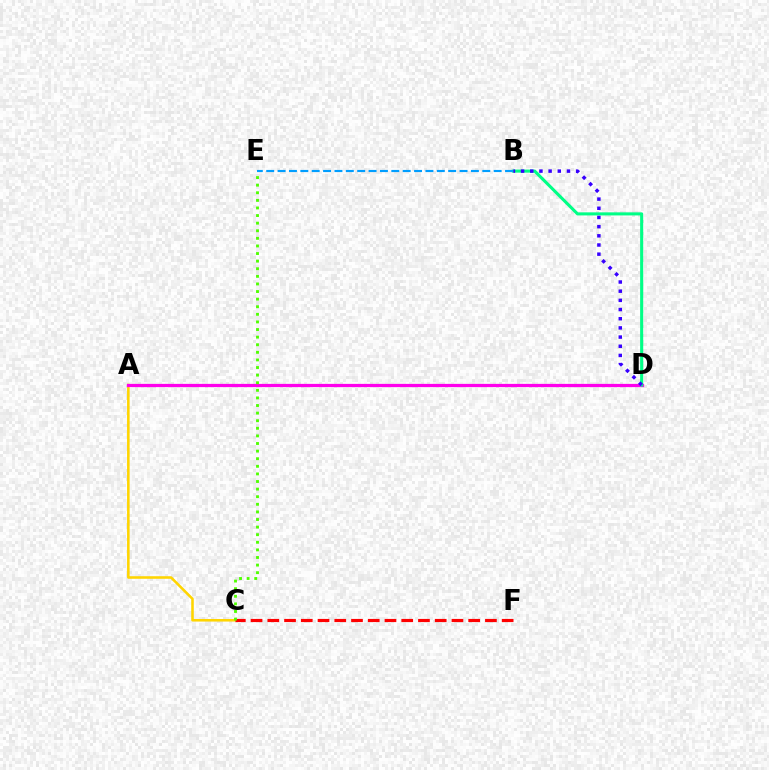{('A', 'C'): [{'color': '#ffd500', 'line_style': 'solid', 'thickness': 1.85}], ('A', 'D'): [{'color': '#ff00ed', 'line_style': 'solid', 'thickness': 2.33}], ('C', 'F'): [{'color': '#ff0000', 'line_style': 'dashed', 'thickness': 2.27}], ('B', 'D'): [{'color': '#00ff86', 'line_style': 'solid', 'thickness': 2.22}, {'color': '#3700ff', 'line_style': 'dotted', 'thickness': 2.49}], ('C', 'E'): [{'color': '#4fff00', 'line_style': 'dotted', 'thickness': 2.06}], ('B', 'E'): [{'color': '#009eff', 'line_style': 'dashed', 'thickness': 1.54}]}